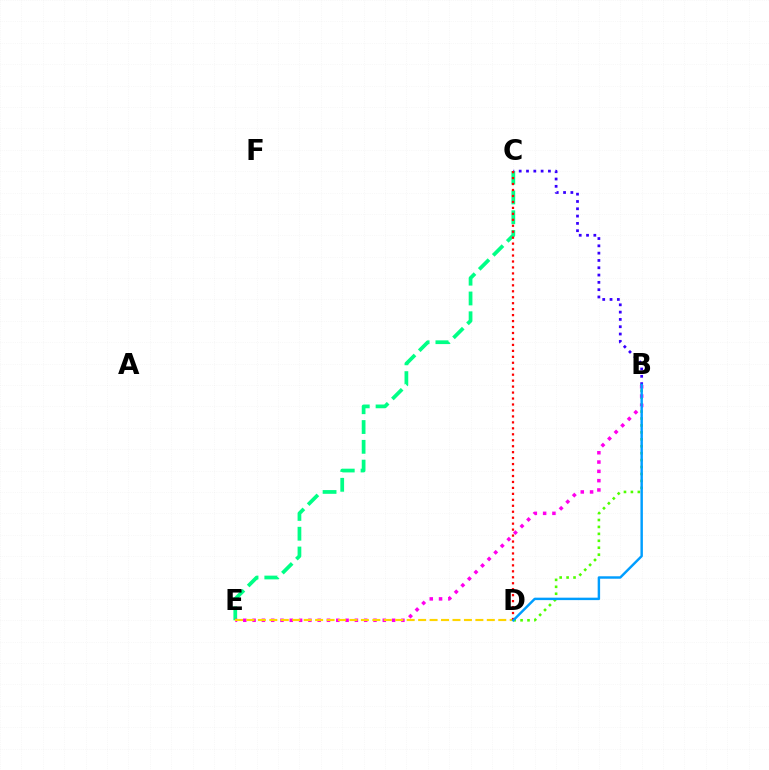{('C', 'E'): [{'color': '#00ff86', 'line_style': 'dashed', 'thickness': 2.69}], ('B', 'D'): [{'color': '#4fff00', 'line_style': 'dotted', 'thickness': 1.88}, {'color': '#009eff', 'line_style': 'solid', 'thickness': 1.76}], ('B', 'C'): [{'color': '#3700ff', 'line_style': 'dotted', 'thickness': 1.98}], ('B', 'E'): [{'color': '#ff00ed', 'line_style': 'dotted', 'thickness': 2.53}], ('D', 'E'): [{'color': '#ffd500', 'line_style': 'dashed', 'thickness': 1.55}], ('C', 'D'): [{'color': '#ff0000', 'line_style': 'dotted', 'thickness': 1.62}]}